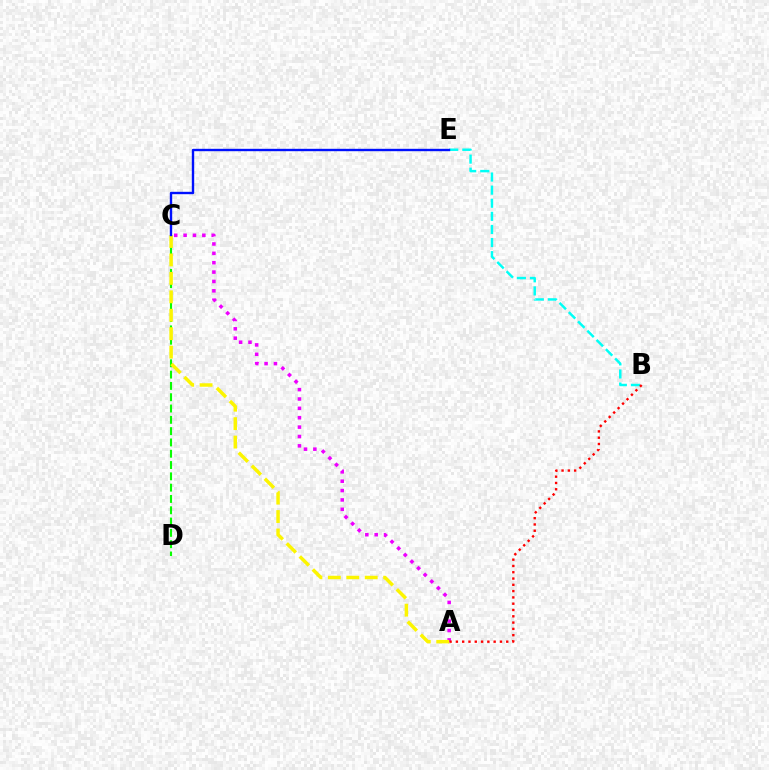{('A', 'C'): [{'color': '#ee00ff', 'line_style': 'dotted', 'thickness': 2.55}, {'color': '#fcf500', 'line_style': 'dashed', 'thickness': 2.5}], ('B', 'E'): [{'color': '#00fff6', 'line_style': 'dashed', 'thickness': 1.78}], ('C', 'D'): [{'color': '#08ff00', 'line_style': 'dashed', 'thickness': 1.54}], ('A', 'B'): [{'color': '#ff0000', 'line_style': 'dotted', 'thickness': 1.71}], ('C', 'E'): [{'color': '#0010ff', 'line_style': 'solid', 'thickness': 1.72}]}